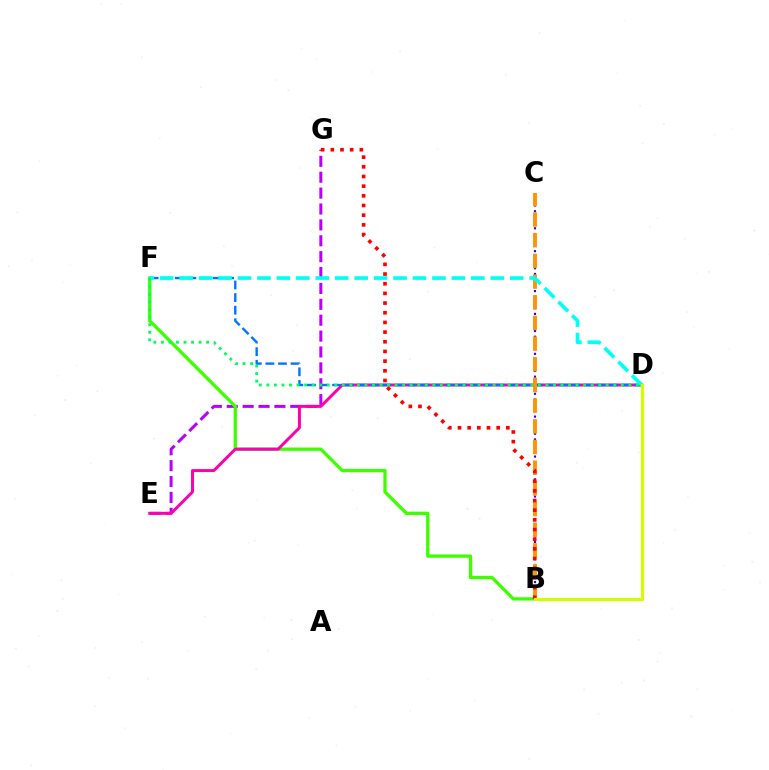{('E', 'G'): [{'color': '#b900ff', 'line_style': 'dashed', 'thickness': 2.16}], ('B', 'F'): [{'color': '#3dff00', 'line_style': 'solid', 'thickness': 2.37}], ('B', 'C'): [{'color': '#2500ff', 'line_style': 'dotted', 'thickness': 1.55}, {'color': '#ff9400', 'line_style': 'dashed', 'thickness': 2.81}], ('D', 'E'): [{'color': '#ff00ac', 'line_style': 'solid', 'thickness': 2.13}], ('D', 'F'): [{'color': '#0074ff', 'line_style': 'dashed', 'thickness': 1.71}, {'color': '#00fff6', 'line_style': 'dashed', 'thickness': 2.64}, {'color': '#00ff5c', 'line_style': 'dotted', 'thickness': 2.05}], ('B', 'G'): [{'color': '#ff0000', 'line_style': 'dotted', 'thickness': 2.63}], ('B', 'D'): [{'color': '#d1ff00', 'line_style': 'solid', 'thickness': 2.25}]}